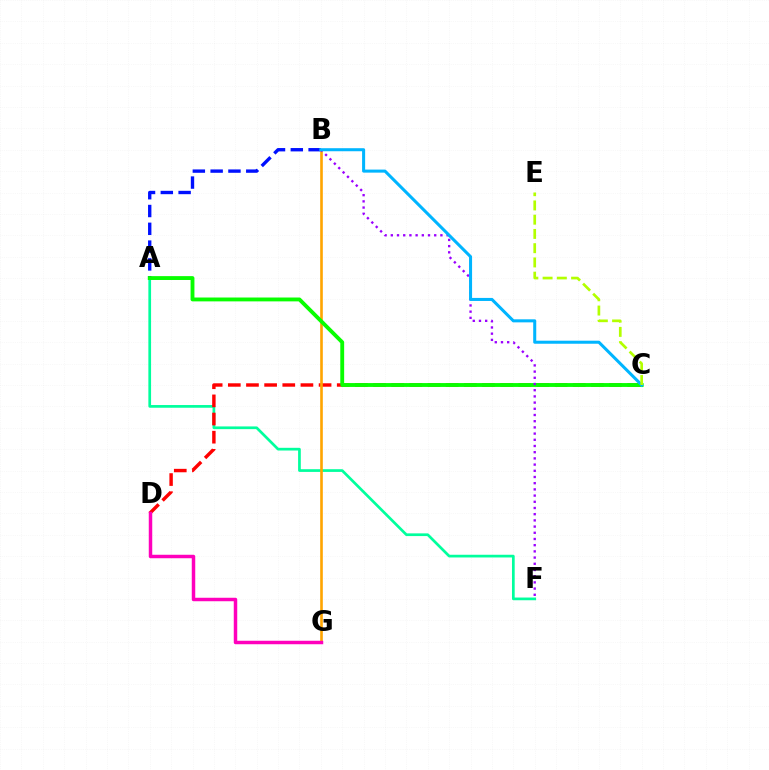{('A', 'F'): [{'color': '#00ff9d', 'line_style': 'solid', 'thickness': 1.95}], ('C', 'D'): [{'color': '#ff0000', 'line_style': 'dashed', 'thickness': 2.47}], ('A', 'B'): [{'color': '#0010ff', 'line_style': 'dashed', 'thickness': 2.42}], ('B', 'G'): [{'color': '#ffa500', 'line_style': 'solid', 'thickness': 1.89}], ('A', 'C'): [{'color': '#08ff00', 'line_style': 'solid', 'thickness': 2.78}], ('D', 'G'): [{'color': '#ff00bd', 'line_style': 'solid', 'thickness': 2.5}], ('B', 'F'): [{'color': '#9b00ff', 'line_style': 'dotted', 'thickness': 1.68}], ('B', 'C'): [{'color': '#00b5ff', 'line_style': 'solid', 'thickness': 2.19}], ('C', 'E'): [{'color': '#b3ff00', 'line_style': 'dashed', 'thickness': 1.94}]}